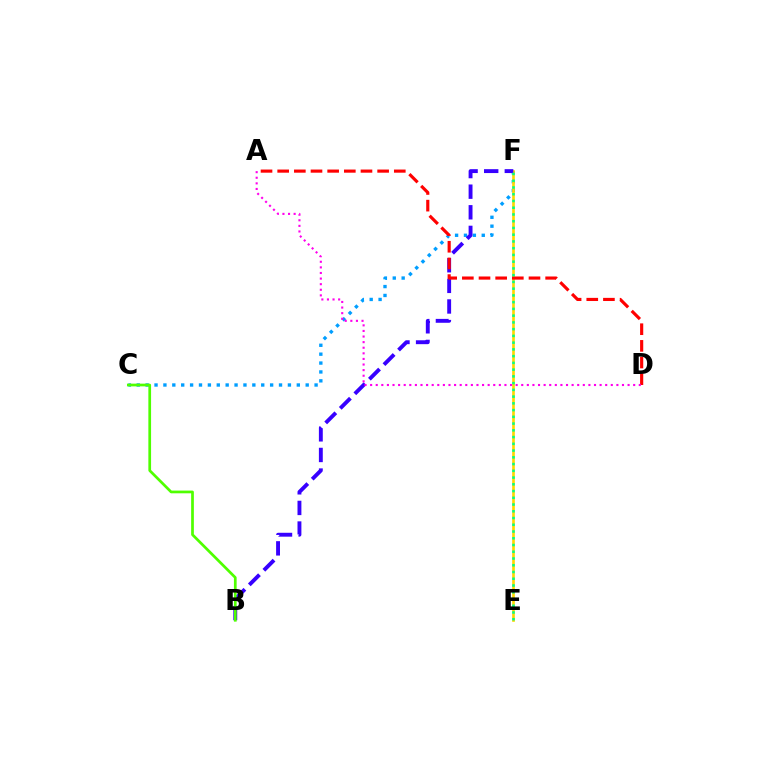{('C', 'F'): [{'color': '#009eff', 'line_style': 'dotted', 'thickness': 2.42}], ('E', 'F'): [{'color': '#ffd500', 'line_style': 'solid', 'thickness': 1.92}, {'color': '#00ff86', 'line_style': 'dotted', 'thickness': 1.83}], ('B', 'F'): [{'color': '#3700ff', 'line_style': 'dashed', 'thickness': 2.8}], ('A', 'D'): [{'color': '#ff0000', 'line_style': 'dashed', 'thickness': 2.26}, {'color': '#ff00ed', 'line_style': 'dotted', 'thickness': 1.52}], ('B', 'C'): [{'color': '#4fff00', 'line_style': 'solid', 'thickness': 1.95}]}